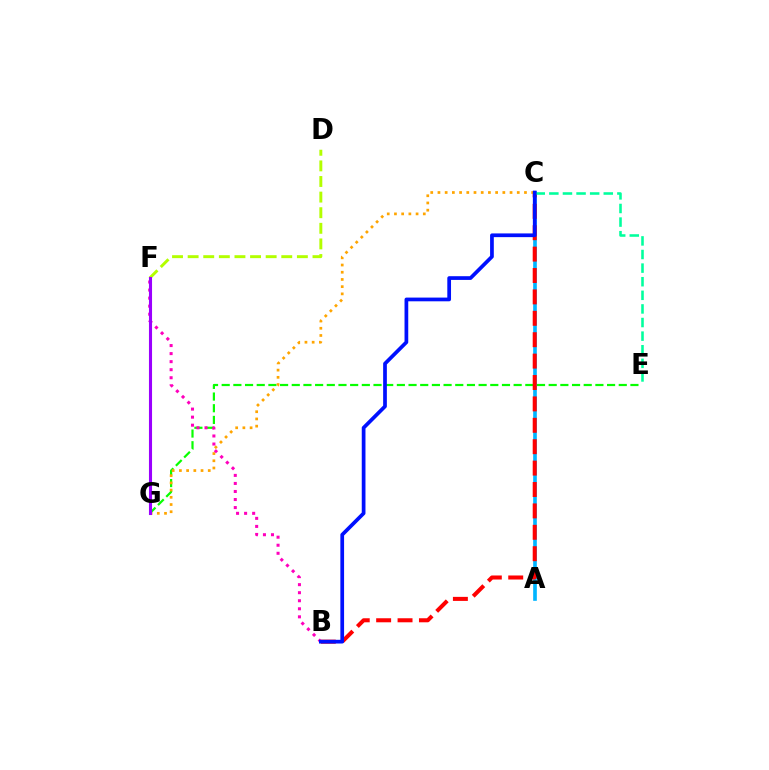{('A', 'C'): [{'color': '#00b5ff', 'line_style': 'solid', 'thickness': 2.63}], ('E', 'G'): [{'color': '#08ff00', 'line_style': 'dashed', 'thickness': 1.59}], ('B', 'C'): [{'color': '#ff0000', 'line_style': 'dashed', 'thickness': 2.91}, {'color': '#0010ff', 'line_style': 'solid', 'thickness': 2.68}], ('C', 'G'): [{'color': '#ffa500', 'line_style': 'dotted', 'thickness': 1.96}], ('C', 'E'): [{'color': '#00ff9d', 'line_style': 'dashed', 'thickness': 1.85}], ('B', 'F'): [{'color': '#ff00bd', 'line_style': 'dotted', 'thickness': 2.19}], ('D', 'F'): [{'color': '#b3ff00', 'line_style': 'dashed', 'thickness': 2.12}], ('F', 'G'): [{'color': '#9b00ff', 'line_style': 'solid', 'thickness': 2.22}]}